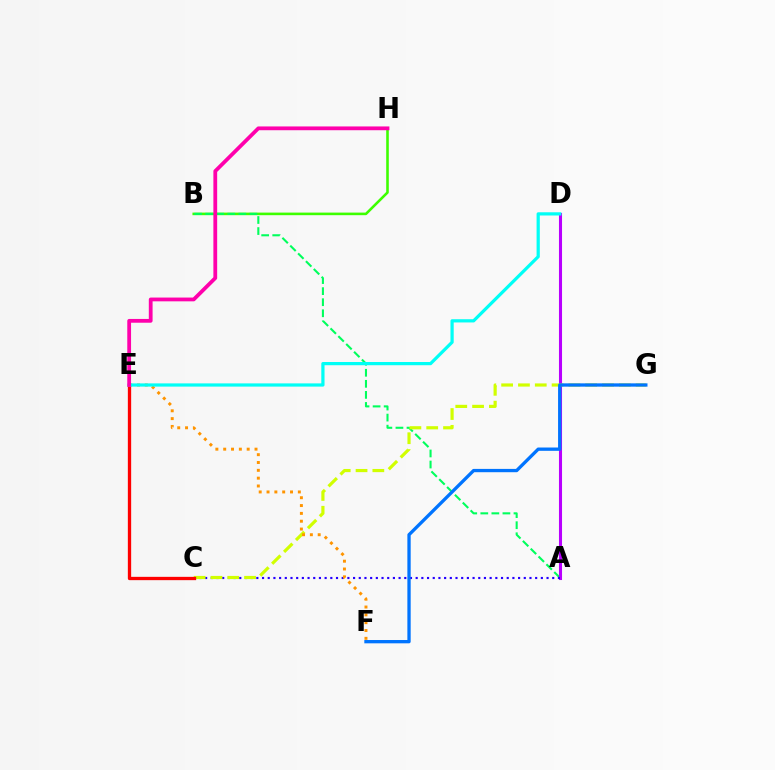{('B', 'H'): [{'color': '#3dff00', 'line_style': 'solid', 'thickness': 1.86}], ('A', 'B'): [{'color': '#00ff5c', 'line_style': 'dashed', 'thickness': 1.5}], ('A', 'D'): [{'color': '#b900ff', 'line_style': 'solid', 'thickness': 2.21}], ('A', 'C'): [{'color': '#2500ff', 'line_style': 'dotted', 'thickness': 1.55}], ('C', 'G'): [{'color': '#d1ff00', 'line_style': 'dashed', 'thickness': 2.28}], ('C', 'E'): [{'color': '#ff0000', 'line_style': 'solid', 'thickness': 2.38}], ('F', 'G'): [{'color': '#0074ff', 'line_style': 'solid', 'thickness': 2.38}], ('E', 'F'): [{'color': '#ff9400', 'line_style': 'dotted', 'thickness': 2.13}], ('D', 'E'): [{'color': '#00fff6', 'line_style': 'solid', 'thickness': 2.32}], ('E', 'H'): [{'color': '#ff00ac', 'line_style': 'solid', 'thickness': 2.72}]}